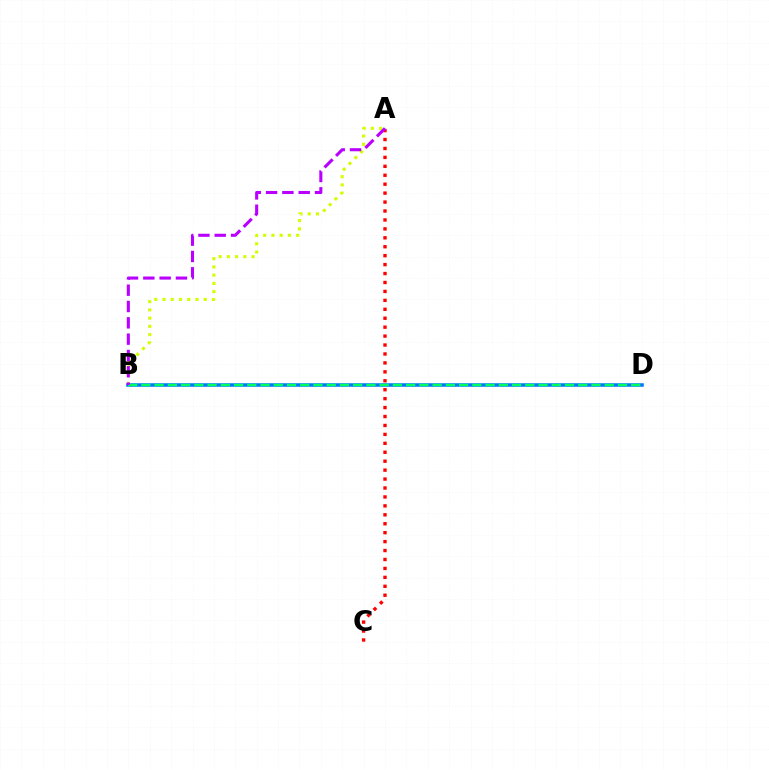{('A', 'C'): [{'color': '#ff0000', 'line_style': 'dotted', 'thickness': 2.43}], ('A', 'B'): [{'color': '#d1ff00', 'line_style': 'dotted', 'thickness': 2.24}, {'color': '#b900ff', 'line_style': 'dashed', 'thickness': 2.22}], ('B', 'D'): [{'color': '#0074ff', 'line_style': 'solid', 'thickness': 2.52}, {'color': '#00ff5c', 'line_style': 'dashed', 'thickness': 1.8}]}